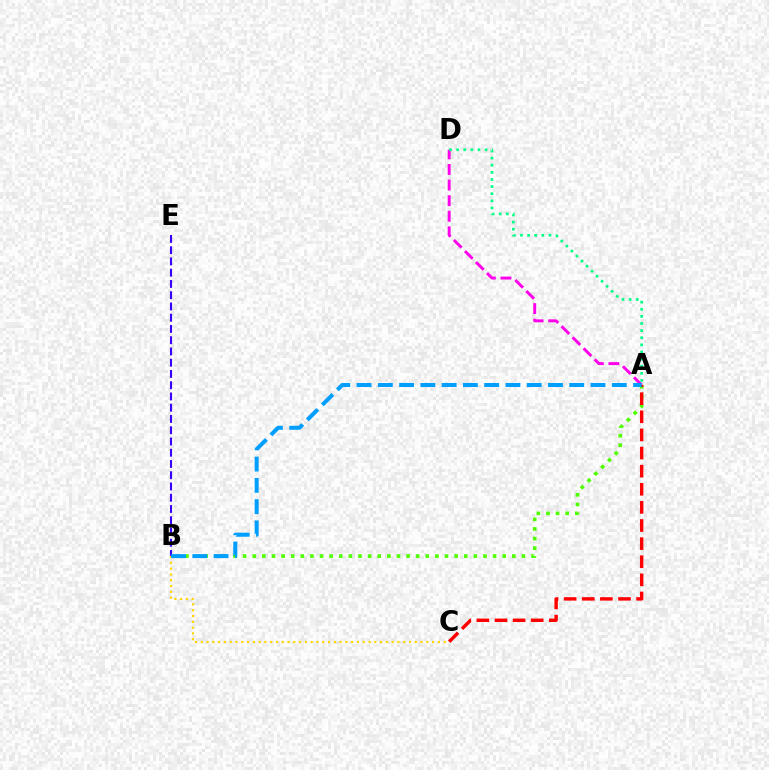{('B', 'E'): [{'color': '#3700ff', 'line_style': 'dashed', 'thickness': 1.53}], ('A', 'B'): [{'color': '#4fff00', 'line_style': 'dotted', 'thickness': 2.61}, {'color': '#009eff', 'line_style': 'dashed', 'thickness': 2.89}], ('B', 'C'): [{'color': '#ffd500', 'line_style': 'dotted', 'thickness': 1.57}], ('A', 'C'): [{'color': '#ff0000', 'line_style': 'dashed', 'thickness': 2.46}], ('A', 'D'): [{'color': '#ff00ed', 'line_style': 'dashed', 'thickness': 2.12}, {'color': '#00ff86', 'line_style': 'dotted', 'thickness': 1.93}]}